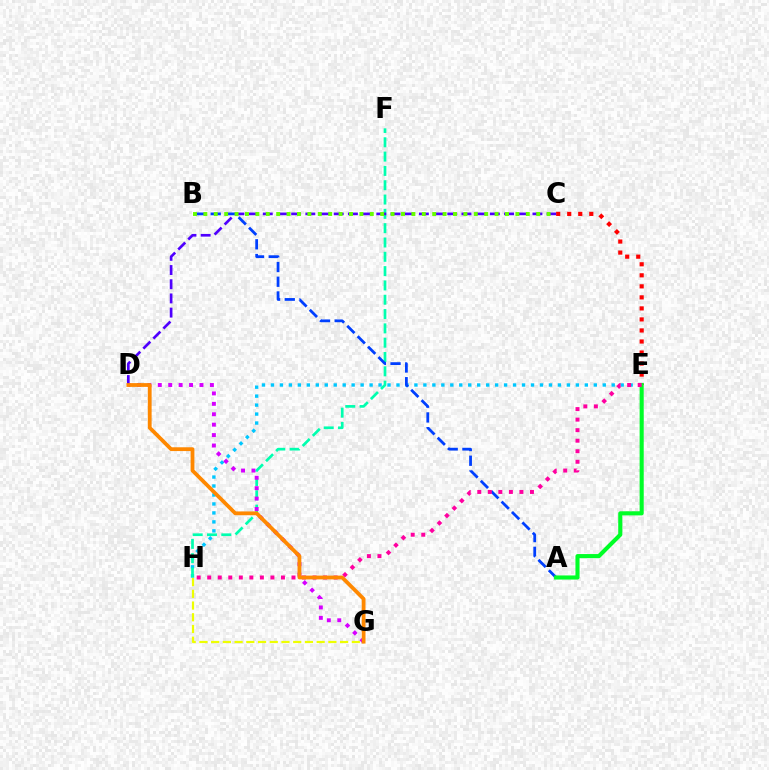{('E', 'H'): [{'color': '#00c7ff', 'line_style': 'dotted', 'thickness': 2.44}, {'color': '#ff00a0', 'line_style': 'dotted', 'thickness': 2.86}], ('F', 'H'): [{'color': '#00ffaf', 'line_style': 'dashed', 'thickness': 1.94}], ('D', 'G'): [{'color': '#d600ff', 'line_style': 'dotted', 'thickness': 2.83}, {'color': '#ff8800', 'line_style': 'solid', 'thickness': 2.73}], ('C', 'E'): [{'color': '#ff0000', 'line_style': 'dotted', 'thickness': 3.0}], ('G', 'H'): [{'color': '#eeff00', 'line_style': 'dashed', 'thickness': 1.59}], ('C', 'D'): [{'color': '#4f00ff', 'line_style': 'dashed', 'thickness': 1.93}], ('A', 'B'): [{'color': '#003fff', 'line_style': 'dashed', 'thickness': 2.0}], ('A', 'E'): [{'color': '#00ff27', 'line_style': 'solid', 'thickness': 2.95}], ('B', 'C'): [{'color': '#66ff00', 'line_style': 'dotted', 'thickness': 2.83}]}